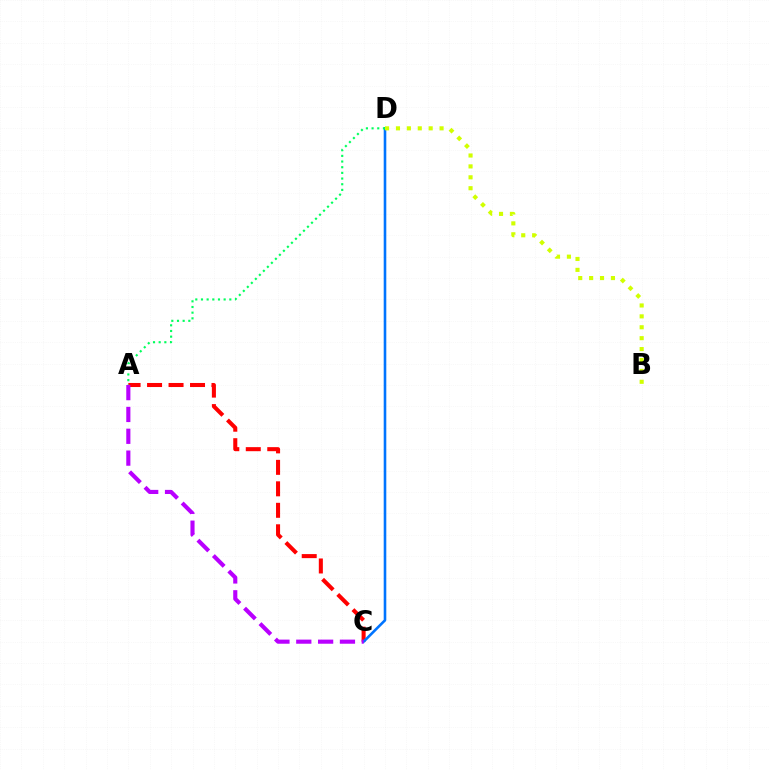{('A', 'C'): [{'color': '#ff0000', 'line_style': 'dashed', 'thickness': 2.92}, {'color': '#b900ff', 'line_style': 'dashed', 'thickness': 2.97}], ('C', 'D'): [{'color': '#0074ff', 'line_style': 'solid', 'thickness': 1.87}], ('A', 'D'): [{'color': '#00ff5c', 'line_style': 'dotted', 'thickness': 1.54}], ('B', 'D'): [{'color': '#d1ff00', 'line_style': 'dotted', 'thickness': 2.96}]}